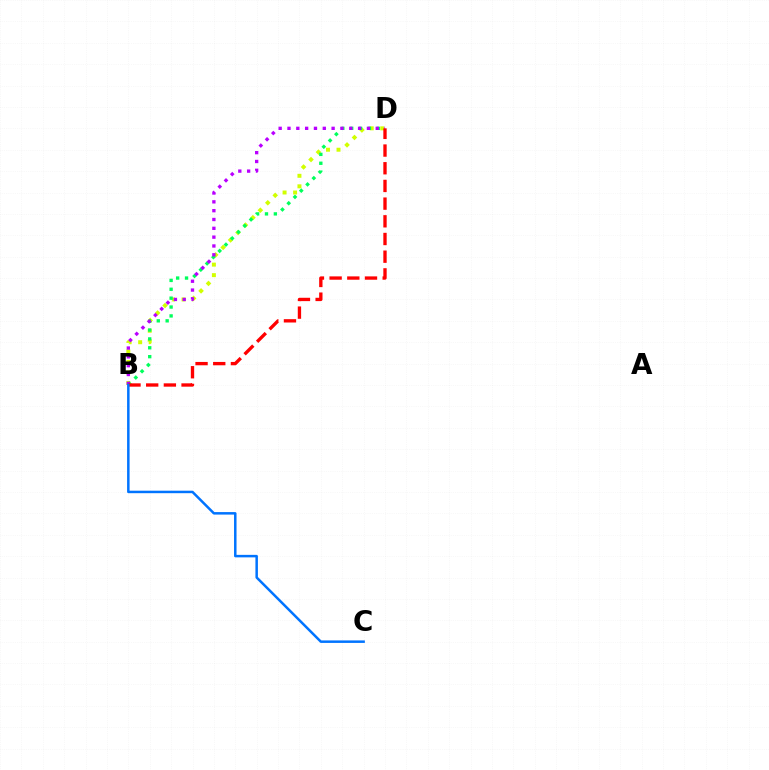{('B', 'D'): [{'color': '#d1ff00', 'line_style': 'dotted', 'thickness': 2.86}, {'color': '#00ff5c', 'line_style': 'dotted', 'thickness': 2.41}, {'color': '#b900ff', 'line_style': 'dotted', 'thickness': 2.4}, {'color': '#ff0000', 'line_style': 'dashed', 'thickness': 2.4}], ('B', 'C'): [{'color': '#0074ff', 'line_style': 'solid', 'thickness': 1.8}]}